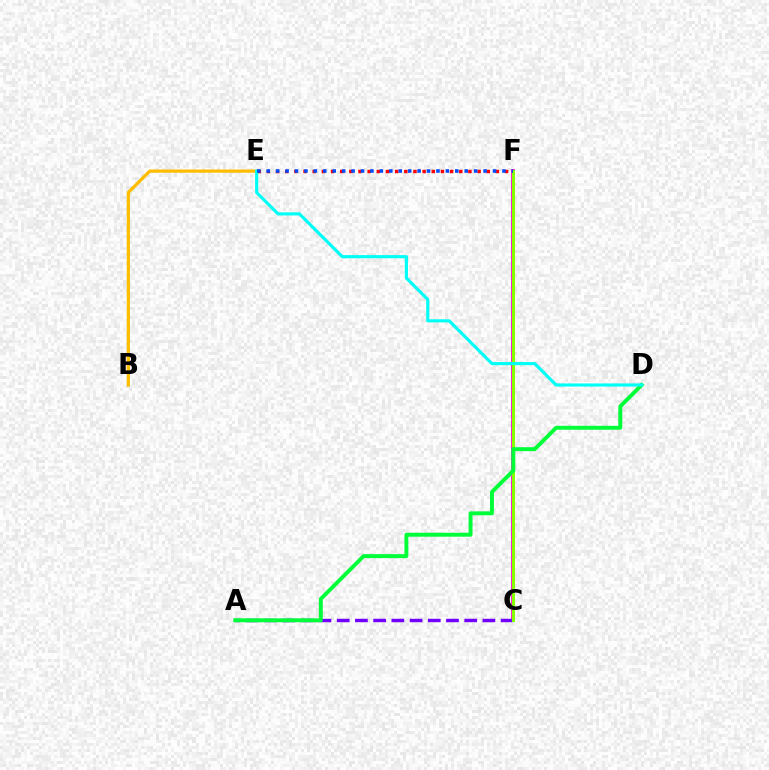{('C', 'F'): [{'color': '#ff00cf', 'line_style': 'solid', 'thickness': 2.7}, {'color': '#84ff00', 'line_style': 'solid', 'thickness': 2.2}], ('A', 'C'): [{'color': '#7200ff', 'line_style': 'dashed', 'thickness': 2.47}], ('A', 'D'): [{'color': '#00ff39', 'line_style': 'solid', 'thickness': 2.83}], ('E', 'F'): [{'color': '#ff0000', 'line_style': 'dotted', 'thickness': 2.49}, {'color': '#004bff', 'line_style': 'dotted', 'thickness': 2.56}], ('B', 'E'): [{'color': '#ffbd00', 'line_style': 'solid', 'thickness': 2.32}], ('D', 'E'): [{'color': '#00fff6', 'line_style': 'solid', 'thickness': 2.26}]}